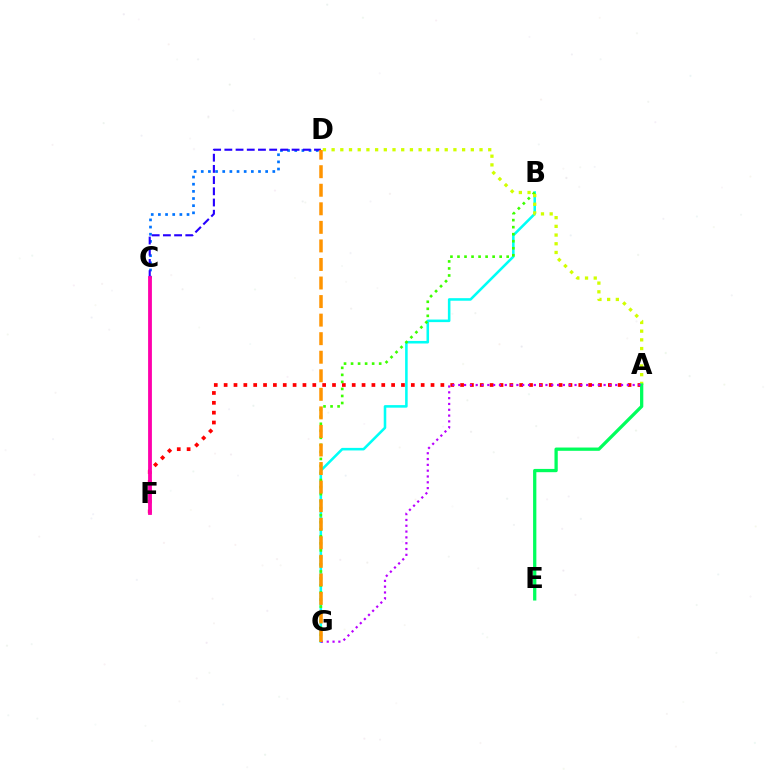{('C', 'D'): [{'color': '#0074ff', 'line_style': 'dotted', 'thickness': 1.94}, {'color': '#2500ff', 'line_style': 'dashed', 'thickness': 1.52}], ('B', 'G'): [{'color': '#00fff6', 'line_style': 'solid', 'thickness': 1.84}, {'color': '#3dff00', 'line_style': 'dotted', 'thickness': 1.91}], ('A', 'F'): [{'color': '#ff0000', 'line_style': 'dotted', 'thickness': 2.68}], ('A', 'D'): [{'color': '#d1ff00', 'line_style': 'dotted', 'thickness': 2.36}], ('A', 'E'): [{'color': '#00ff5c', 'line_style': 'solid', 'thickness': 2.36}], ('A', 'G'): [{'color': '#b900ff', 'line_style': 'dotted', 'thickness': 1.58}], ('C', 'F'): [{'color': '#ff00ac', 'line_style': 'solid', 'thickness': 2.75}], ('D', 'G'): [{'color': '#ff9400', 'line_style': 'dashed', 'thickness': 2.52}]}